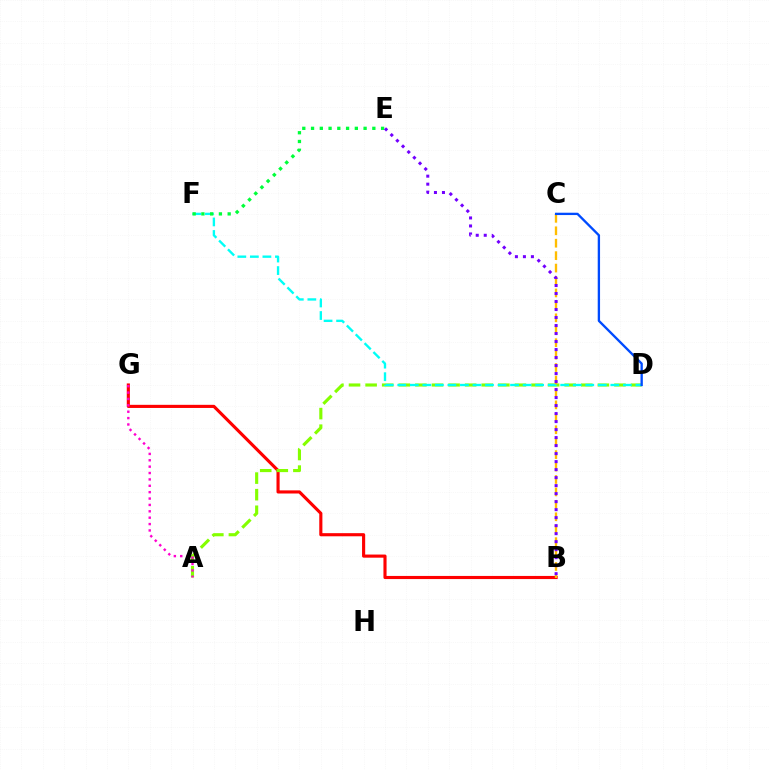{('B', 'G'): [{'color': '#ff0000', 'line_style': 'solid', 'thickness': 2.25}], ('A', 'D'): [{'color': '#84ff00', 'line_style': 'dashed', 'thickness': 2.25}], ('D', 'F'): [{'color': '#00fff6', 'line_style': 'dashed', 'thickness': 1.7}], ('B', 'C'): [{'color': '#ffbd00', 'line_style': 'dashed', 'thickness': 1.69}], ('E', 'F'): [{'color': '#00ff39', 'line_style': 'dotted', 'thickness': 2.38}], ('B', 'E'): [{'color': '#7200ff', 'line_style': 'dotted', 'thickness': 2.17}], ('A', 'G'): [{'color': '#ff00cf', 'line_style': 'dotted', 'thickness': 1.73}], ('C', 'D'): [{'color': '#004bff', 'line_style': 'solid', 'thickness': 1.68}]}